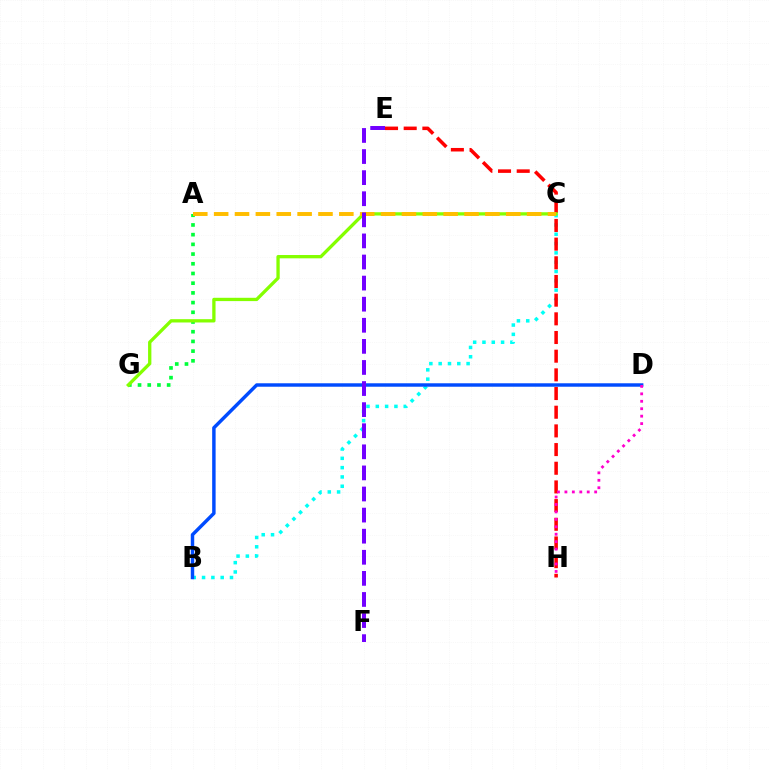{('B', 'C'): [{'color': '#00fff6', 'line_style': 'dotted', 'thickness': 2.53}], ('A', 'G'): [{'color': '#00ff39', 'line_style': 'dotted', 'thickness': 2.64}], ('E', 'H'): [{'color': '#ff0000', 'line_style': 'dashed', 'thickness': 2.54}], ('C', 'G'): [{'color': '#84ff00', 'line_style': 'solid', 'thickness': 2.38}], ('A', 'C'): [{'color': '#ffbd00', 'line_style': 'dashed', 'thickness': 2.83}], ('B', 'D'): [{'color': '#004bff', 'line_style': 'solid', 'thickness': 2.48}], ('E', 'F'): [{'color': '#7200ff', 'line_style': 'dashed', 'thickness': 2.87}], ('D', 'H'): [{'color': '#ff00cf', 'line_style': 'dotted', 'thickness': 2.02}]}